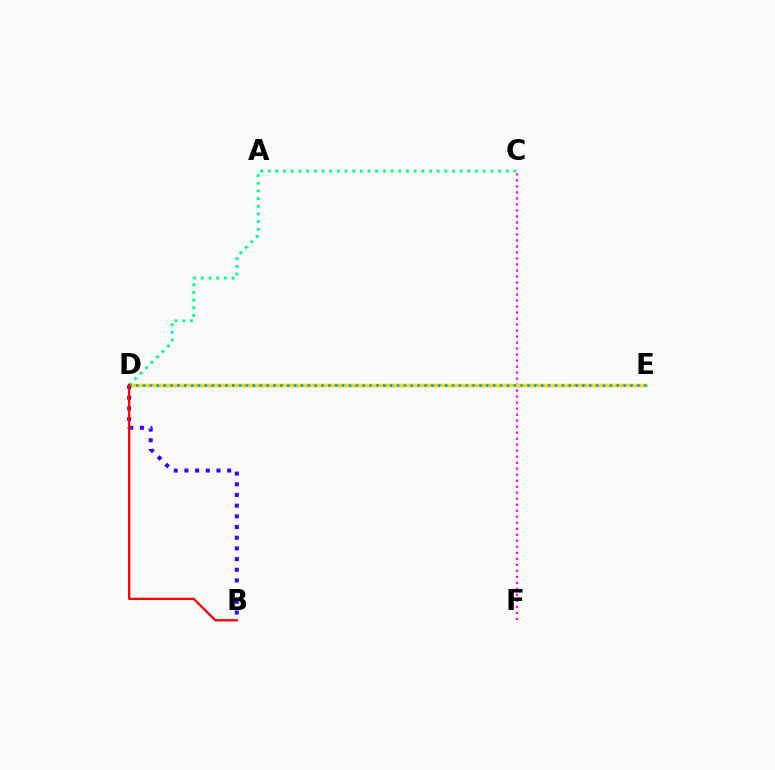{('D', 'E'): [{'color': '#4fff00', 'line_style': 'dotted', 'thickness': 2.38}, {'color': '#ffd500', 'line_style': 'solid', 'thickness': 2.47}, {'color': '#009eff', 'line_style': 'dotted', 'thickness': 1.87}], ('C', 'D'): [{'color': '#00ff86', 'line_style': 'dotted', 'thickness': 2.09}], ('C', 'F'): [{'color': '#ff00ed', 'line_style': 'dotted', 'thickness': 1.63}], ('B', 'D'): [{'color': '#3700ff', 'line_style': 'dotted', 'thickness': 2.9}, {'color': '#ff0000', 'line_style': 'solid', 'thickness': 1.65}]}